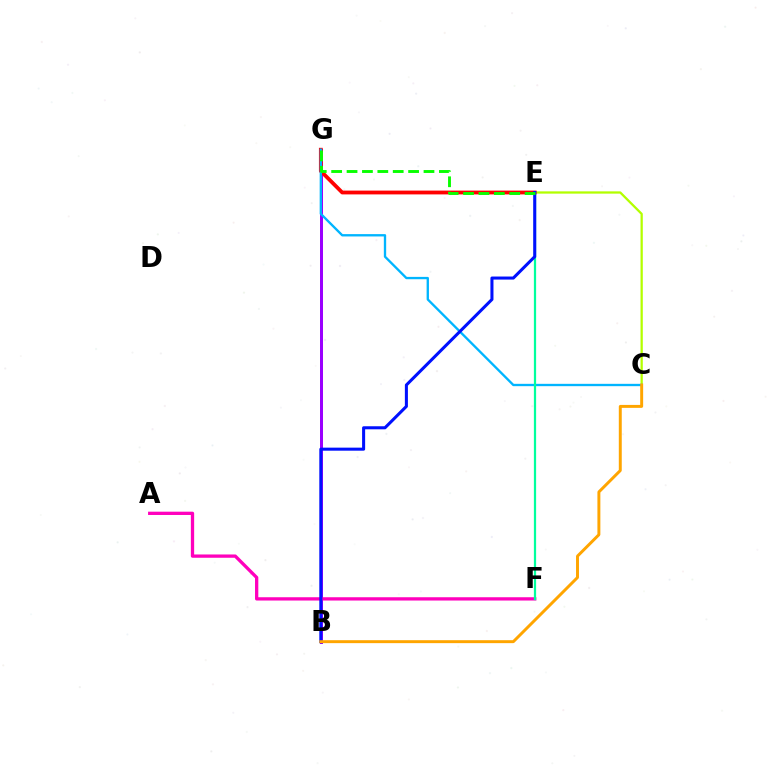{('C', 'E'): [{'color': '#b3ff00', 'line_style': 'solid', 'thickness': 1.63}], ('B', 'G'): [{'color': '#9b00ff', 'line_style': 'solid', 'thickness': 2.16}], ('E', 'G'): [{'color': '#ff0000', 'line_style': 'solid', 'thickness': 2.74}, {'color': '#08ff00', 'line_style': 'dashed', 'thickness': 2.09}], ('C', 'G'): [{'color': '#00b5ff', 'line_style': 'solid', 'thickness': 1.68}], ('A', 'F'): [{'color': '#ff00bd', 'line_style': 'solid', 'thickness': 2.37}], ('E', 'F'): [{'color': '#00ff9d', 'line_style': 'solid', 'thickness': 1.61}], ('B', 'E'): [{'color': '#0010ff', 'line_style': 'solid', 'thickness': 2.19}], ('B', 'C'): [{'color': '#ffa500', 'line_style': 'solid', 'thickness': 2.12}]}